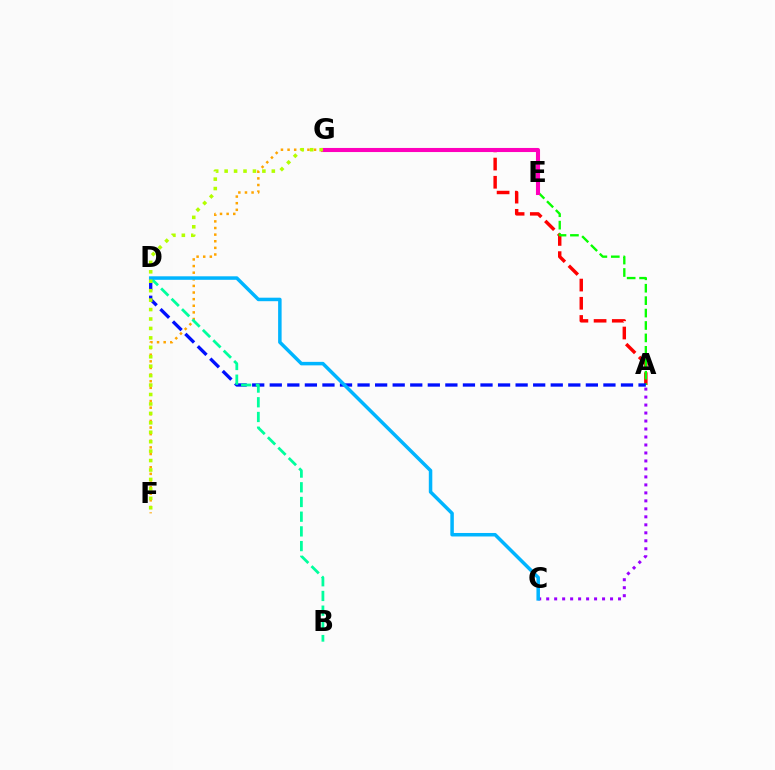{('A', 'G'): [{'color': '#ff0000', 'line_style': 'dashed', 'thickness': 2.47}], ('A', 'E'): [{'color': '#08ff00', 'line_style': 'dashed', 'thickness': 1.69}], ('A', 'C'): [{'color': '#9b00ff', 'line_style': 'dotted', 'thickness': 2.17}], ('E', 'G'): [{'color': '#ff00bd', 'line_style': 'solid', 'thickness': 2.94}], ('F', 'G'): [{'color': '#ffa500', 'line_style': 'dotted', 'thickness': 1.8}, {'color': '#b3ff00', 'line_style': 'dotted', 'thickness': 2.56}], ('A', 'D'): [{'color': '#0010ff', 'line_style': 'dashed', 'thickness': 2.39}], ('B', 'D'): [{'color': '#00ff9d', 'line_style': 'dashed', 'thickness': 2.0}], ('C', 'D'): [{'color': '#00b5ff', 'line_style': 'solid', 'thickness': 2.52}]}